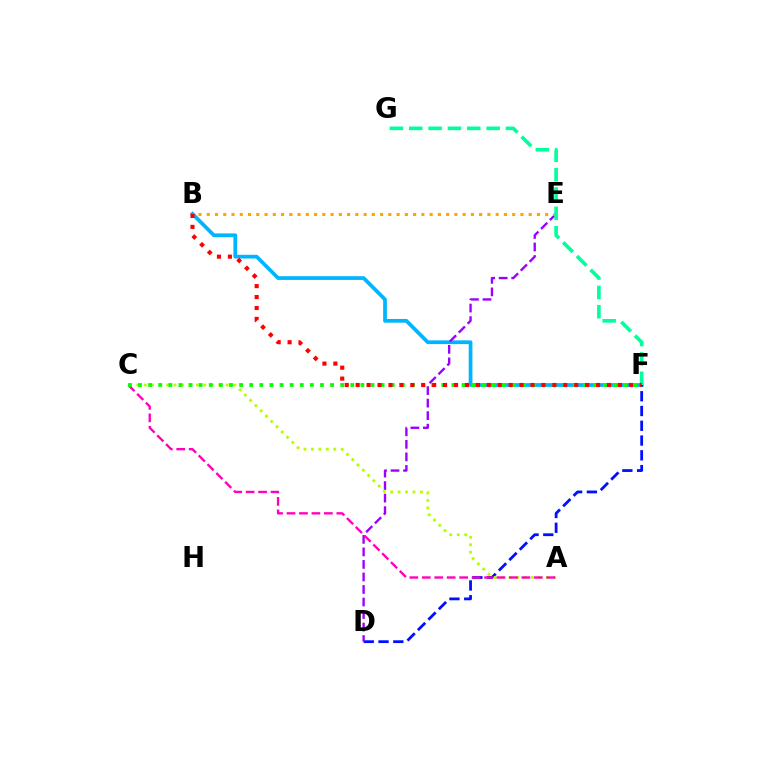{('B', 'F'): [{'color': '#00b5ff', 'line_style': 'solid', 'thickness': 2.69}, {'color': '#ff0000', 'line_style': 'dotted', 'thickness': 2.97}], ('D', 'F'): [{'color': '#0010ff', 'line_style': 'dashed', 'thickness': 2.01}], ('D', 'E'): [{'color': '#9b00ff', 'line_style': 'dashed', 'thickness': 1.7}], ('A', 'C'): [{'color': '#b3ff00', 'line_style': 'dotted', 'thickness': 2.03}, {'color': '#ff00bd', 'line_style': 'dashed', 'thickness': 1.69}], ('B', 'E'): [{'color': '#ffa500', 'line_style': 'dotted', 'thickness': 2.24}], ('C', 'F'): [{'color': '#08ff00', 'line_style': 'dotted', 'thickness': 2.75}], ('F', 'G'): [{'color': '#00ff9d', 'line_style': 'dashed', 'thickness': 2.63}]}